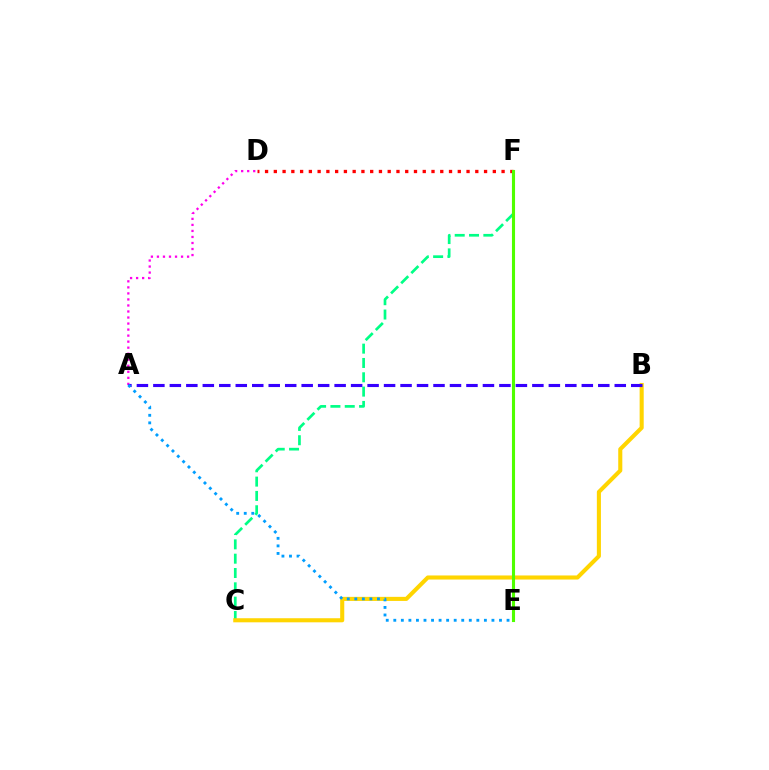{('D', 'F'): [{'color': '#ff0000', 'line_style': 'dotted', 'thickness': 2.38}], ('C', 'F'): [{'color': '#00ff86', 'line_style': 'dashed', 'thickness': 1.95}], ('B', 'C'): [{'color': '#ffd500', 'line_style': 'solid', 'thickness': 2.94}], ('A', 'D'): [{'color': '#ff00ed', 'line_style': 'dotted', 'thickness': 1.64}], ('A', 'B'): [{'color': '#3700ff', 'line_style': 'dashed', 'thickness': 2.24}], ('A', 'E'): [{'color': '#009eff', 'line_style': 'dotted', 'thickness': 2.05}], ('E', 'F'): [{'color': '#4fff00', 'line_style': 'solid', 'thickness': 2.23}]}